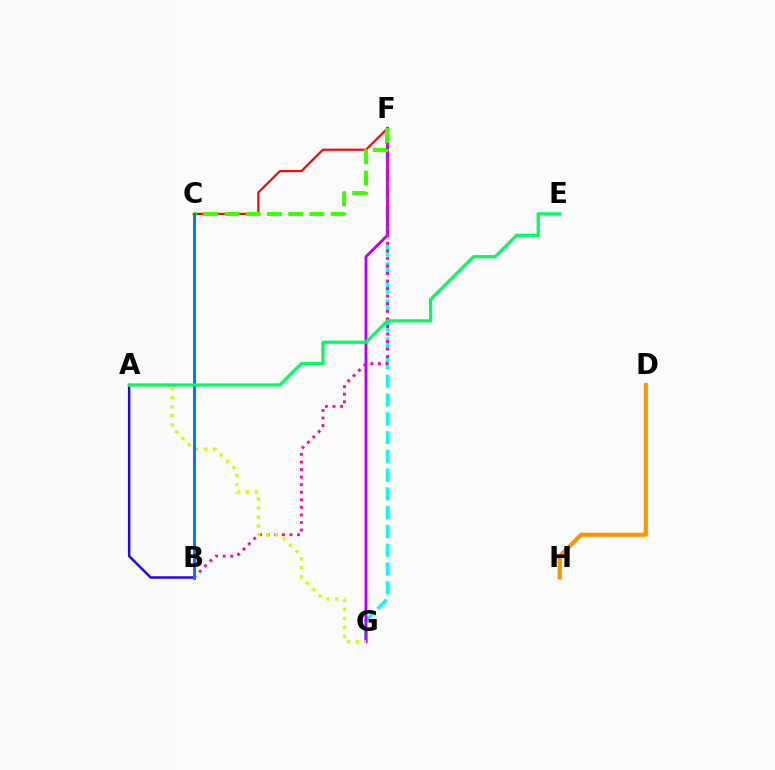{('D', 'H'): [{'color': '#ff9400', 'line_style': 'solid', 'thickness': 2.99}], ('F', 'G'): [{'color': '#00fff6', 'line_style': 'dashed', 'thickness': 2.55}, {'color': '#b900ff', 'line_style': 'solid', 'thickness': 2.06}], ('B', 'F'): [{'color': '#ff00ac', 'line_style': 'dotted', 'thickness': 2.05}], ('C', 'F'): [{'color': '#ff0000', 'line_style': 'solid', 'thickness': 1.55}, {'color': '#3dff00', 'line_style': 'dashed', 'thickness': 2.89}], ('A', 'B'): [{'color': '#2500ff', 'line_style': 'solid', 'thickness': 1.78}], ('A', 'G'): [{'color': '#d1ff00', 'line_style': 'dotted', 'thickness': 2.45}], ('B', 'C'): [{'color': '#0074ff', 'line_style': 'solid', 'thickness': 2.09}], ('A', 'E'): [{'color': '#00ff5c', 'line_style': 'solid', 'thickness': 2.31}]}